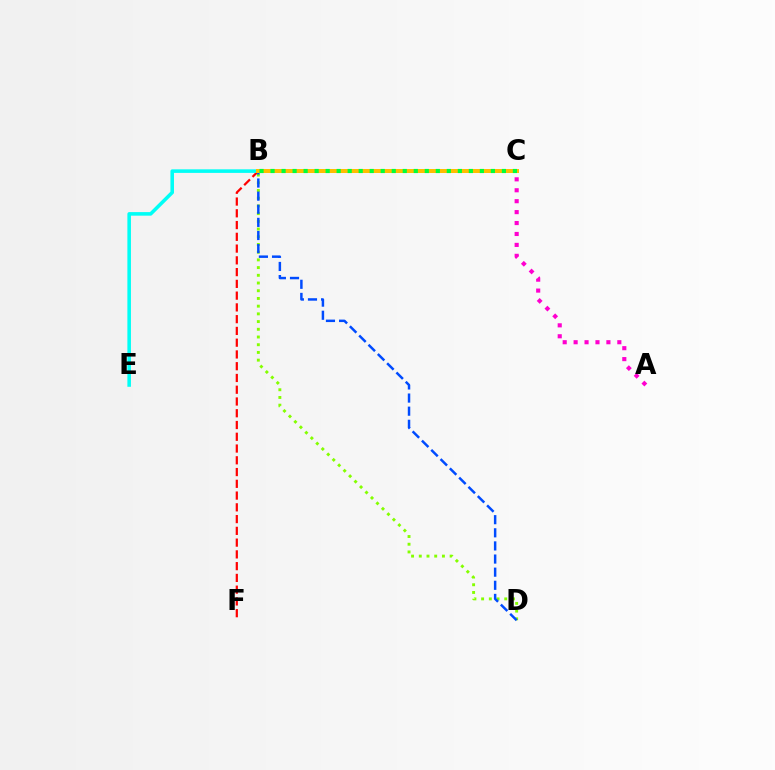{('A', 'C'): [{'color': '#ff00cf', 'line_style': 'dotted', 'thickness': 2.97}], ('B', 'D'): [{'color': '#84ff00', 'line_style': 'dotted', 'thickness': 2.1}, {'color': '#004bff', 'line_style': 'dashed', 'thickness': 1.78}], ('B', 'F'): [{'color': '#ff0000', 'line_style': 'dashed', 'thickness': 1.6}], ('B', 'C'): [{'color': '#7200ff', 'line_style': 'dashed', 'thickness': 1.65}, {'color': '#ffbd00', 'line_style': 'solid', 'thickness': 2.87}, {'color': '#00ff39', 'line_style': 'dotted', 'thickness': 2.99}], ('B', 'E'): [{'color': '#00fff6', 'line_style': 'solid', 'thickness': 2.57}]}